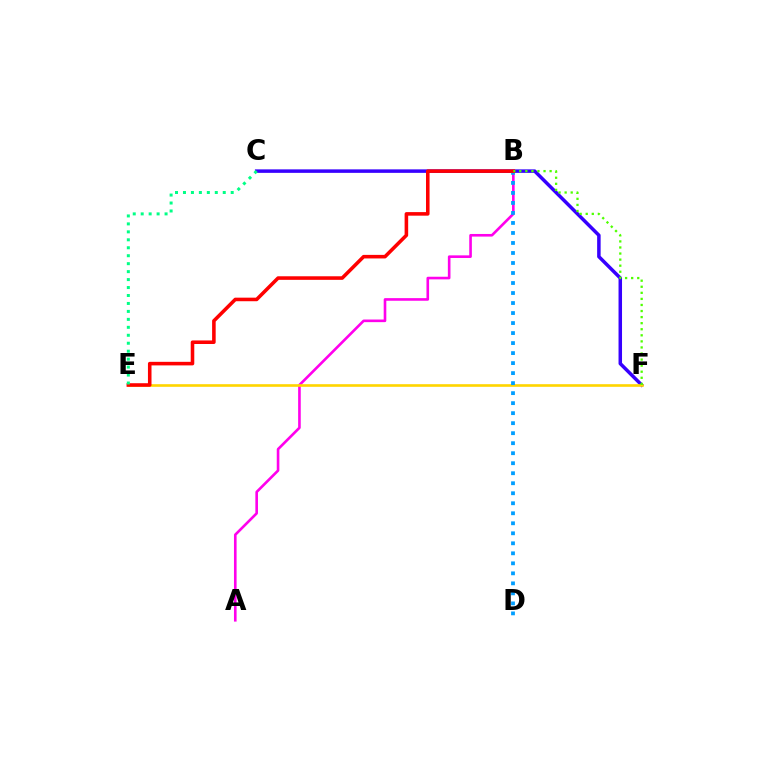{('A', 'B'): [{'color': '#ff00ed', 'line_style': 'solid', 'thickness': 1.89}], ('C', 'F'): [{'color': '#3700ff', 'line_style': 'solid', 'thickness': 2.52}], ('E', 'F'): [{'color': '#ffd500', 'line_style': 'solid', 'thickness': 1.9}], ('B', 'D'): [{'color': '#009eff', 'line_style': 'dotted', 'thickness': 2.72}], ('B', 'E'): [{'color': '#ff0000', 'line_style': 'solid', 'thickness': 2.57}], ('B', 'F'): [{'color': '#4fff00', 'line_style': 'dotted', 'thickness': 1.65}], ('C', 'E'): [{'color': '#00ff86', 'line_style': 'dotted', 'thickness': 2.16}]}